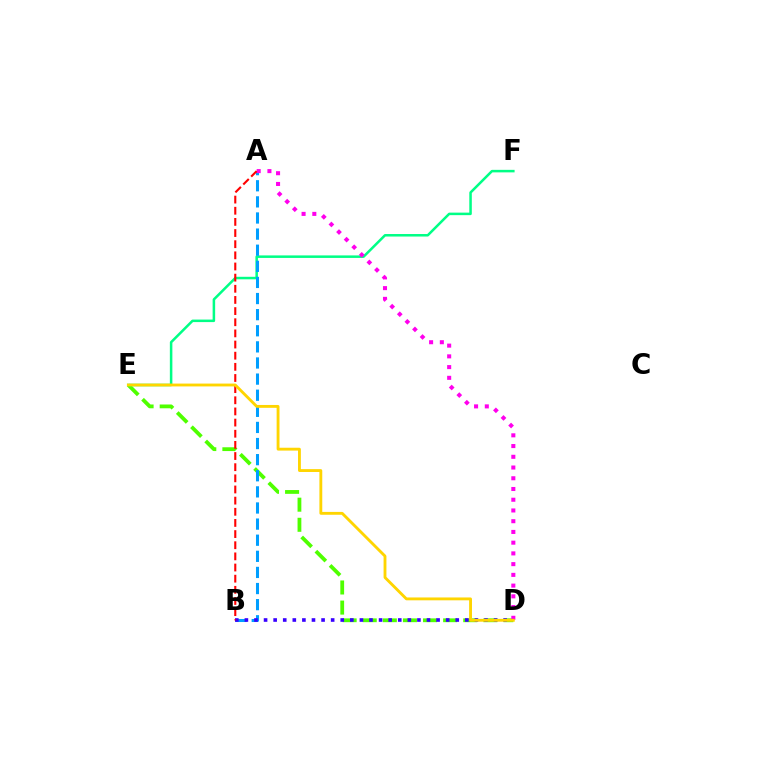{('D', 'E'): [{'color': '#4fff00', 'line_style': 'dashed', 'thickness': 2.73}, {'color': '#ffd500', 'line_style': 'solid', 'thickness': 2.06}], ('E', 'F'): [{'color': '#00ff86', 'line_style': 'solid', 'thickness': 1.81}], ('A', 'B'): [{'color': '#009eff', 'line_style': 'dashed', 'thickness': 2.19}, {'color': '#ff0000', 'line_style': 'dashed', 'thickness': 1.51}], ('B', 'D'): [{'color': '#3700ff', 'line_style': 'dotted', 'thickness': 2.6}], ('A', 'D'): [{'color': '#ff00ed', 'line_style': 'dotted', 'thickness': 2.92}]}